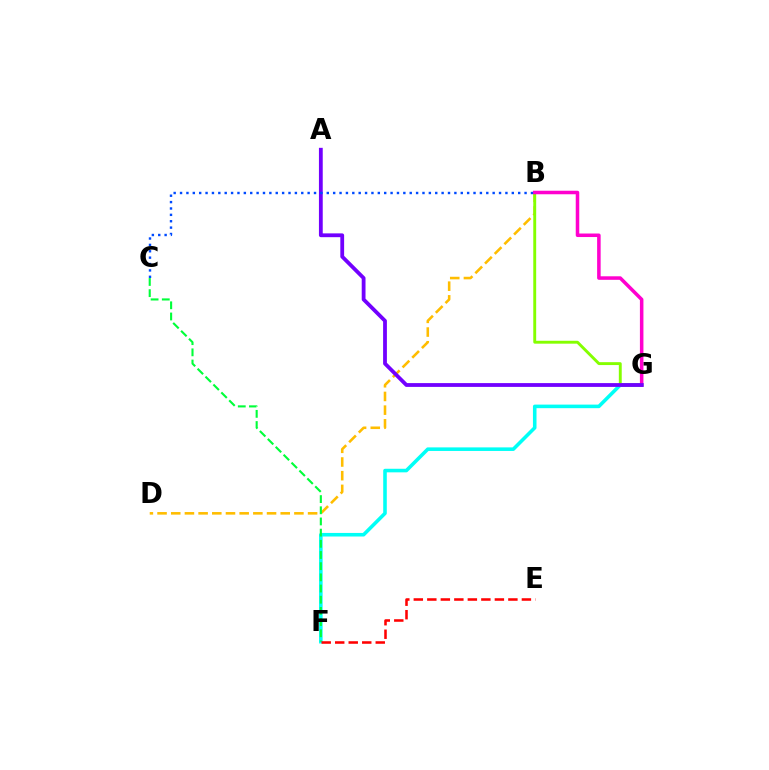{('F', 'G'): [{'color': '#00fff6', 'line_style': 'solid', 'thickness': 2.57}], ('B', 'D'): [{'color': '#ffbd00', 'line_style': 'dashed', 'thickness': 1.86}], ('B', 'G'): [{'color': '#84ff00', 'line_style': 'solid', 'thickness': 2.09}, {'color': '#ff00cf', 'line_style': 'solid', 'thickness': 2.54}], ('A', 'G'): [{'color': '#7200ff', 'line_style': 'solid', 'thickness': 2.74}], ('C', 'F'): [{'color': '#00ff39', 'line_style': 'dashed', 'thickness': 1.52}], ('B', 'C'): [{'color': '#004bff', 'line_style': 'dotted', 'thickness': 1.73}], ('E', 'F'): [{'color': '#ff0000', 'line_style': 'dashed', 'thickness': 1.84}]}